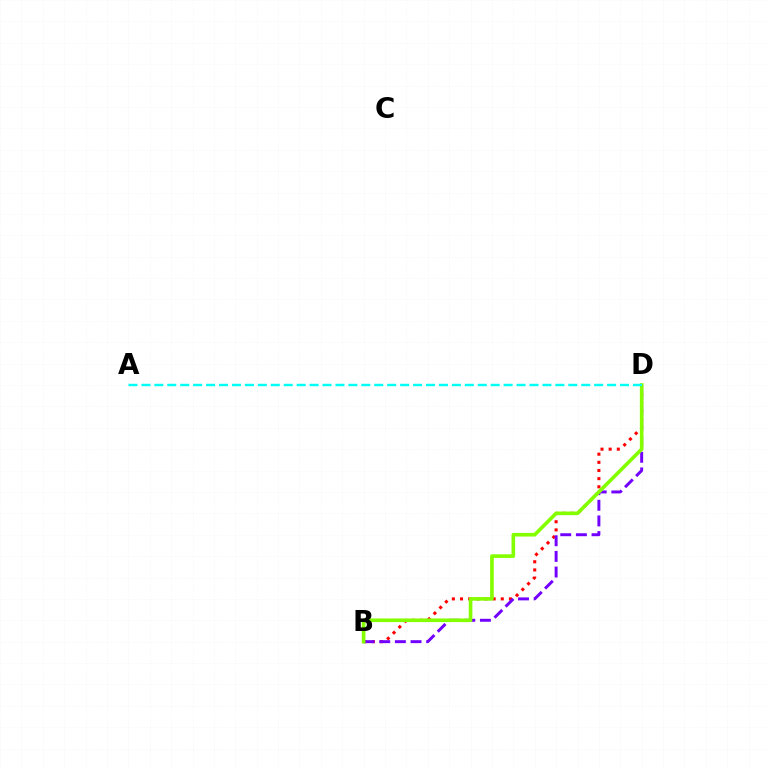{('B', 'D'): [{'color': '#ff0000', 'line_style': 'dotted', 'thickness': 2.21}, {'color': '#7200ff', 'line_style': 'dashed', 'thickness': 2.13}, {'color': '#84ff00', 'line_style': 'solid', 'thickness': 2.61}], ('A', 'D'): [{'color': '#00fff6', 'line_style': 'dashed', 'thickness': 1.76}]}